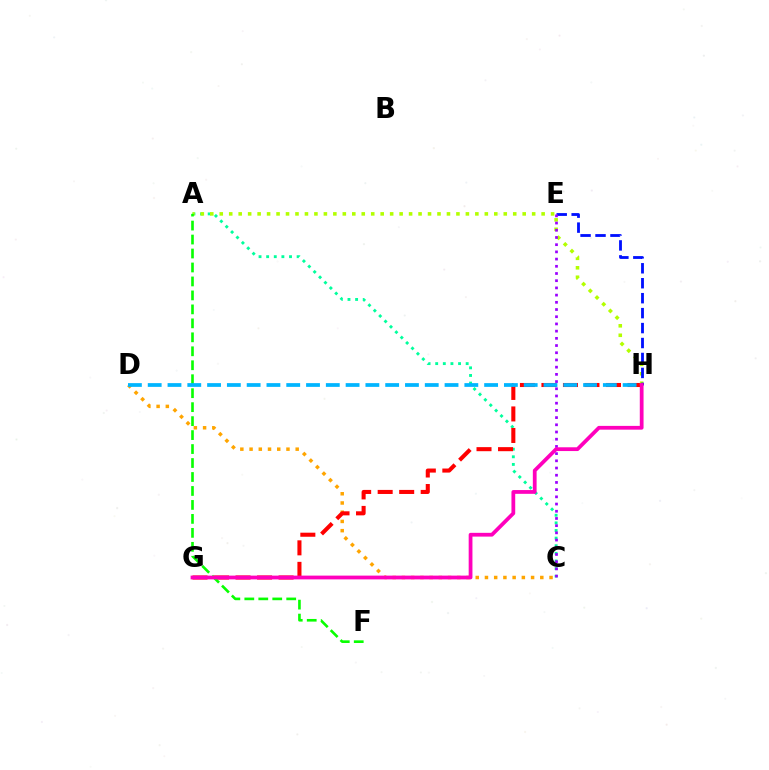{('A', 'C'): [{'color': '#00ff9d', 'line_style': 'dotted', 'thickness': 2.07}], ('C', 'D'): [{'color': '#ffa500', 'line_style': 'dotted', 'thickness': 2.51}], ('G', 'H'): [{'color': '#ff0000', 'line_style': 'dashed', 'thickness': 2.92}, {'color': '#ff00bd', 'line_style': 'solid', 'thickness': 2.71}], ('A', 'H'): [{'color': '#b3ff00', 'line_style': 'dotted', 'thickness': 2.57}], ('E', 'H'): [{'color': '#0010ff', 'line_style': 'dashed', 'thickness': 2.03}], ('C', 'E'): [{'color': '#9b00ff', 'line_style': 'dotted', 'thickness': 1.96}], ('A', 'F'): [{'color': '#08ff00', 'line_style': 'dashed', 'thickness': 1.9}], ('D', 'H'): [{'color': '#00b5ff', 'line_style': 'dashed', 'thickness': 2.69}]}